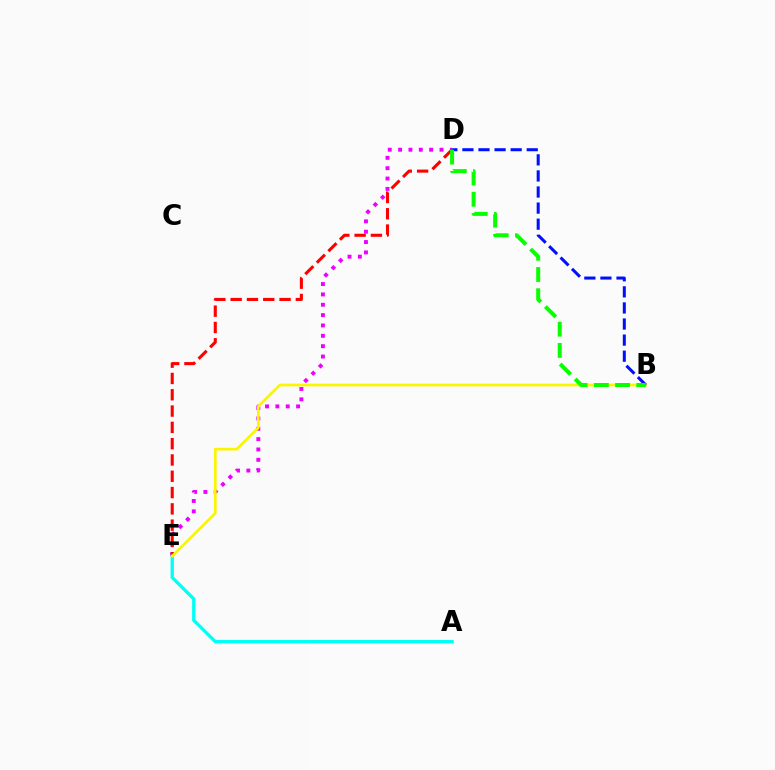{('D', 'E'): [{'color': '#ee00ff', 'line_style': 'dotted', 'thickness': 2.81}, {'color': '#ff0000', 'line_style': 'dashed', 'thickness': 2.21}], ('A', 'E'): [{'color': '#00fff6', 'line_style': 'solid', 'thickness': 2.37}], ('B', 'E'): [{'color': '#fcf500', 'line_style': 'solid', 'thickness': 1.94}], ('B', 'D'): [{'color': '#0010ff', 'line_style': 'dashed', 'thickness': 2.18}, {'color': '#08ff00', 'line_style': 'dashed', 'thickness': 2.88}]}